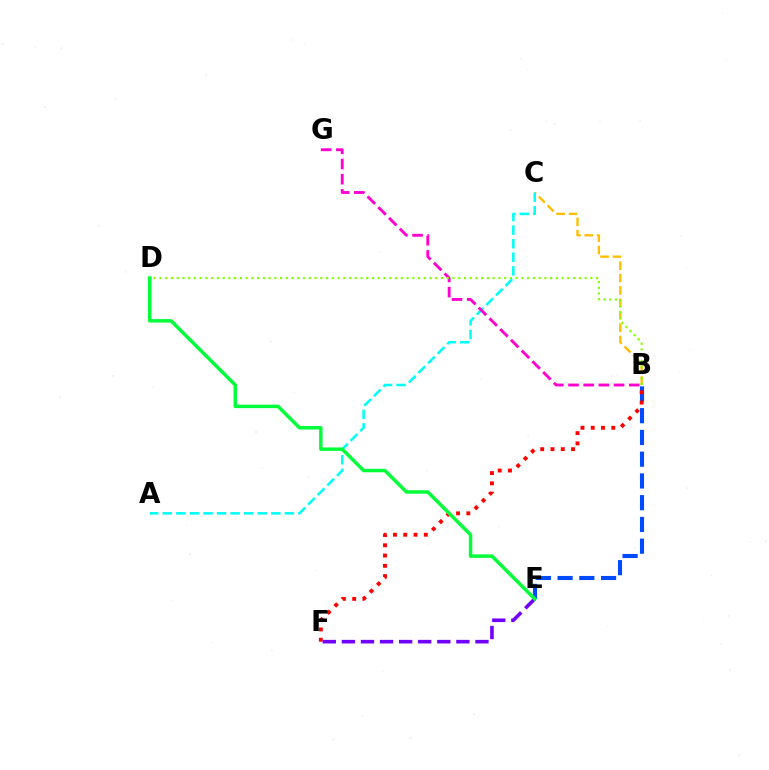{('B', 'C'): [{'color': '#ffbd00', 'line_style': 'dashed', 'thickness': 1.68}], ('B', 'E'): [{'color': '#004bff', 'line_style': 'dashed', 'thickness': 2.95}], ('B', 'F'): [{'color': '#ff0000', 'line_style': 'dotted', 'thickness': 2.79}], ('E', 'F'): [{'color': '#7200ff', 'line_style': 'dashed', 'thickness': 2.59}], ('A', 'C'): [{'color': '#00fff6', 'line_style': 'dashed', 'thickness': 1.84}], ('B', 'G'): [{'color': '#ff00cf', 'line_style': 'dashed', 'thickness': 2.06}], ('D', 'E'): [{'color': '#00ff39', 'line_style': 'solid', 'thickness': 2.49}], ('B', 'D'): [{'color': '#84ff00', 'line_style': 'dotted', 'thickness': 1.56}]}